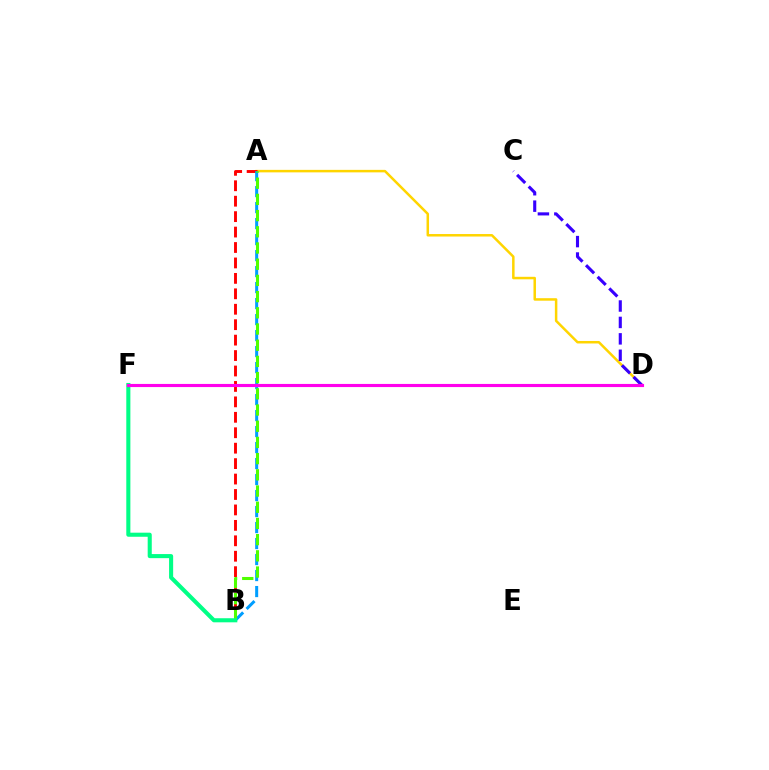{('A', 'D'): [{'color': '#ffd500', 'line_style': 'solid', 'thickness': 1.8}], ('A', 'B'): [{'color': '#ff0000', 'line_style': 'dashed', 'thickness': 2.1}, {'color': '#009eff', 'line_style': 'dashed', 'thickness': 2.17}, {'color': '#4fff00', 'line_style': 'dashed', 'thickness': 2.2}], ('B', 'F'): [{'color': '#00ff86', 'line_style': 'solid', 'thickness': 2.94}], ('C', 'D'): [{'color': '#3700ff', 'line_style': 'dashed', 'thickness': 2.23}], ('D', 'F'): [{'color': '#ff00ed', 'line_style': 'solid', 'thickness': 2.25}]}